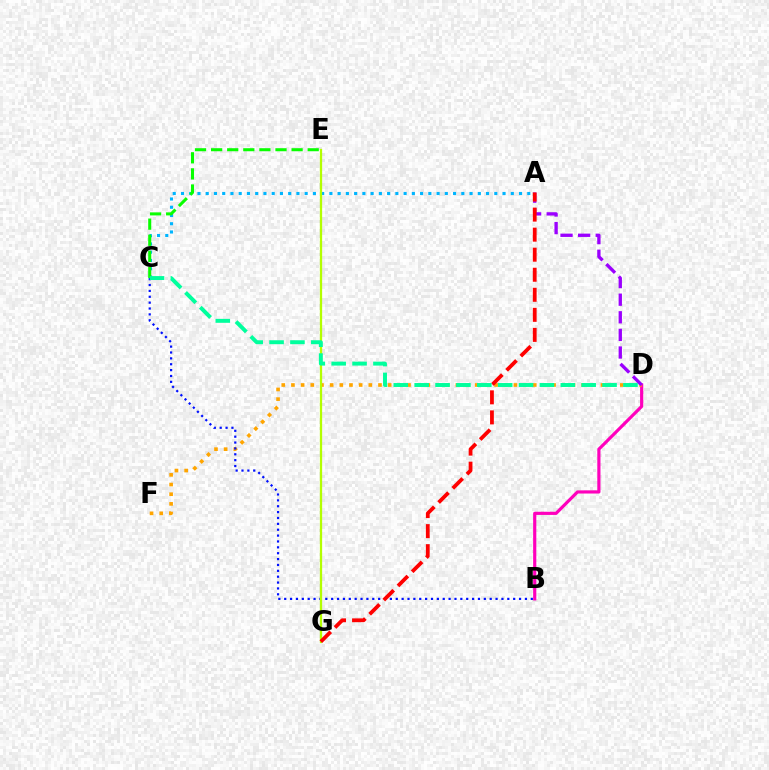{('B', 'D'): [{'color': '#ff00bd', 'line_style': 'solid', 'thickness': 2.29}], ('D', 'F'): [{'color': '#ffa500', 'line_style': 'dotted', 'thickness': 2.63}], ('A', 'C'): [{'color': '#00b5ff', 'line_style': 'dotted', 'thickness': 2.24}], ('B', 'C'): [{'color': '#0010ff', 'line_style': 'dotted', 'thickness': 1.6}], ('A', 'D'): [{'color': '#9b00ff', 'line_style': 'dashed', 'thickness': 2.39}], ('E', 'G'): [{'color': '#b3ff00', 'line_style': 'solid', 'thickness': 1.64}], ('C', 'E'): [{'color': '#08ff00', 'line_style': 'dashed', 'thickness': 2.19}], ('A', 'G'): [{'color': '#ff0000', 'line_style': 'dashed', 'thickness': 2.72}], ('C', 'D'): [{'color': '#00ff9d', 'line_style': 'dashed', 'thickness': 2.84}]}